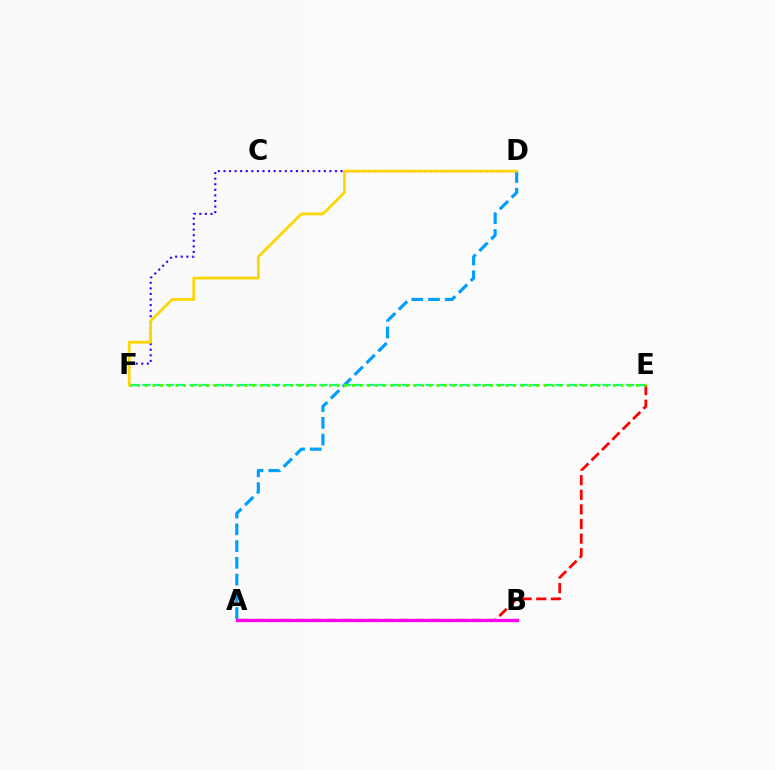{('A', 'D'): [{'color': '#009eff', 'line_style': 'dashed', 'thickness': 2.27}], ('A', 'E'): [{'color': '#ff0000', 'line_style': 'dashed', 'thickness': 1.99}], ('D', 'F'): [{'color': '#3700ff', 'line_style': 'dotted', 'thickness': 1.52}, {'color': '#ffd500', 'line_style': 'solid', 'thickness': 1.96}], ('E', 'F'): [{'color': '#00ff86', 'line_style': 'dashed', 'thickness': 1.6}, {'color': '#4fff00', 'line_style': 'dotted', 'thickness': 2.09}], ('A', 'B'): [{'color': '#ff00ed', 'line_style': 'solid', 'thickness': 2.38}]}